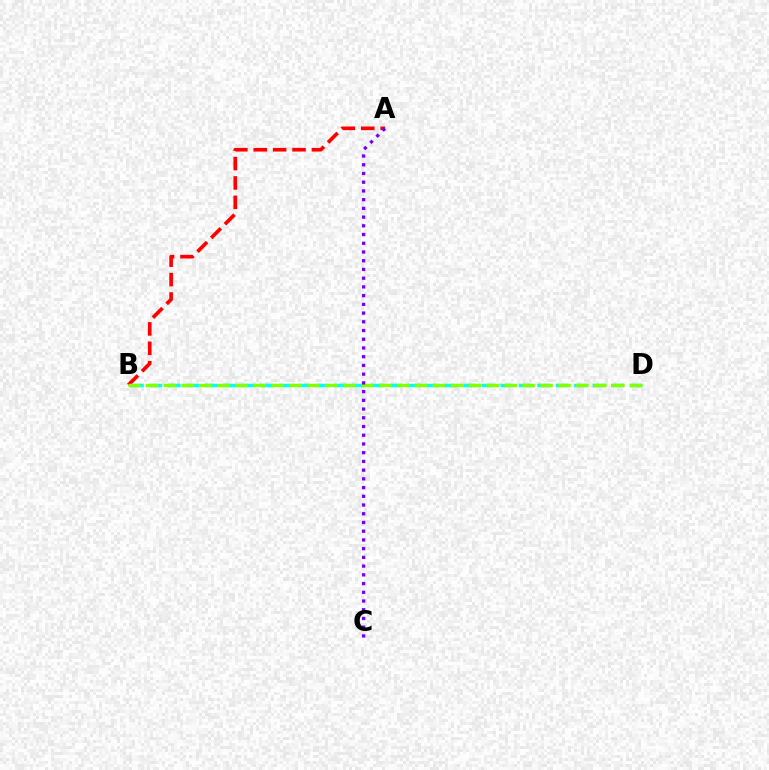{('A', 'B'): [{'color': '#ff0000', 'line_style': 'dashed', 'thickness': 2.63}], ('B', 'D'): [{'color': '#00fff6', 'line_style': 'dashed', 'thickness': 2.51}, {'color': '#84ff00', 'line_style': 'dashed', 'thickness': 2.44}], ('A', 'C'): [{'color': '#7200ff', 'line_style': 'dotted', 'thickness': 2.37}]}